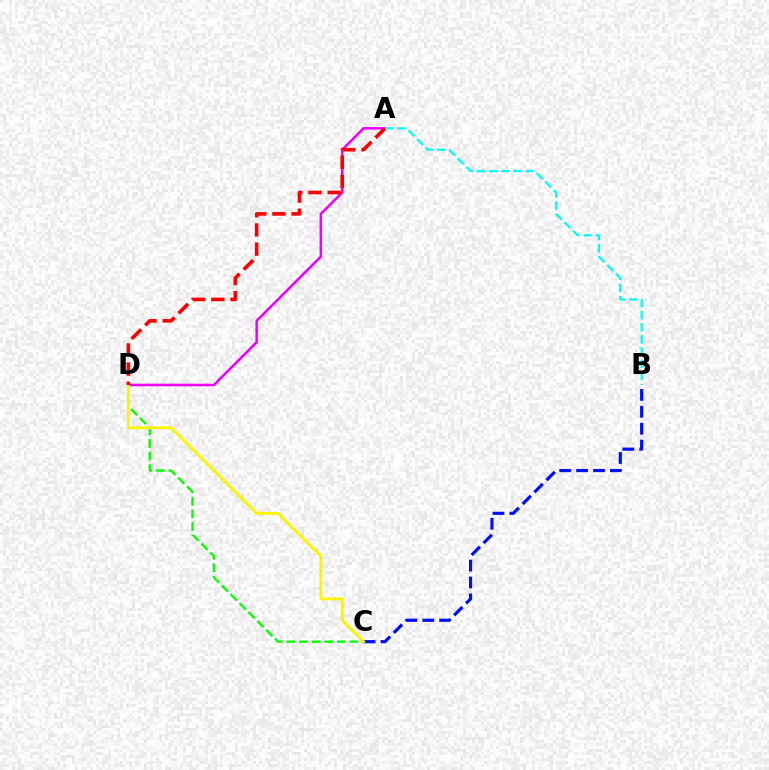{('C', 'D'): [{'color': '#08ff00', 'line_style': 'dashed', 'thickness': 1.71}, {'color': '#fcf500', 'line_style': 'solid', 'thickness': 2.09}], ('B', 'C'): [{'color': '#0010ff', 'line_style': 'dashed', 'thickness': 2.3}], ('A', 'D'): [{'color': '#ee00ff', 'line_style': 'solid', 'thickness': 1.83}, {'color': '#ff0000', 'line_style': 'dashed', 'thickness': 2.6}], ('A', 'B'): [{'color': '#00fff6', 'line_style': 'dashed', 'thickness': 1.65}]}